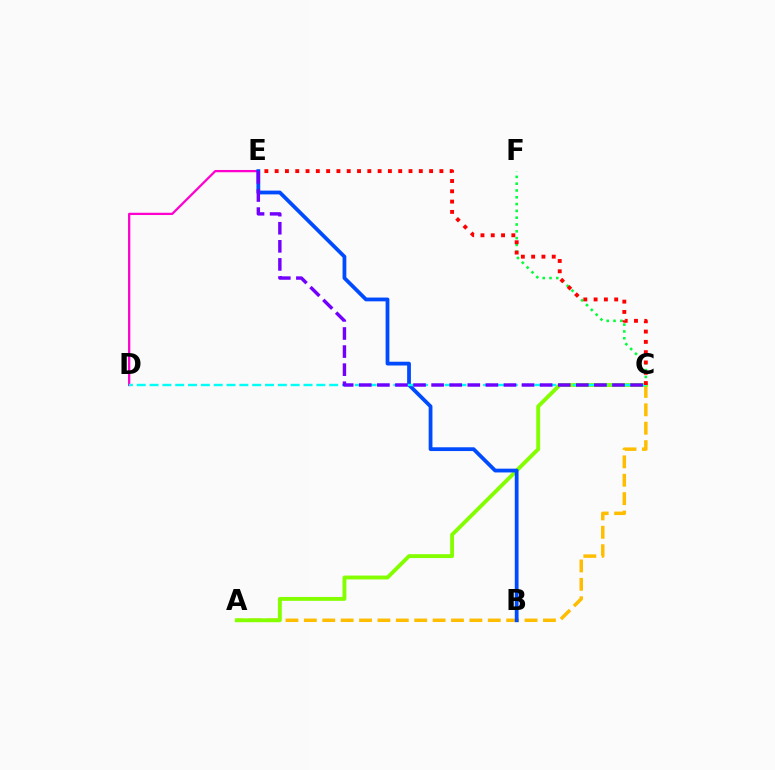{('C', 'F'): [{'color': '#00ff39', 'line_style': 'dotted', 'thickness': 1.85}], ('A', 'C'): [{'color': '#ffbd00', 'line_style': 'dashed', 'thickness': 2.5}, {'color': '#84ff00', 'line_style': 'solid', 'thickness': 2.79}], ('D', 'E'): [{'color': '#ff00cf', 'line_style': 'solid', 'thickness': 1.63}], ('B', 'E'): [{'color': '#004bff', 'line_style': 'solid', 'thickness': 2.72}], ('C', 'D'): [{'color': '#00fff6', 'line_style': 'dashed', 'thickness': 1.74}], ('C', 'E'): [{'color': '#7200ff', 'line_style': 'dashed', 'thickness': 2.46}, {'color': '#ff0000', 'line_style': 'dotted', 'thickness': 2.8}]}